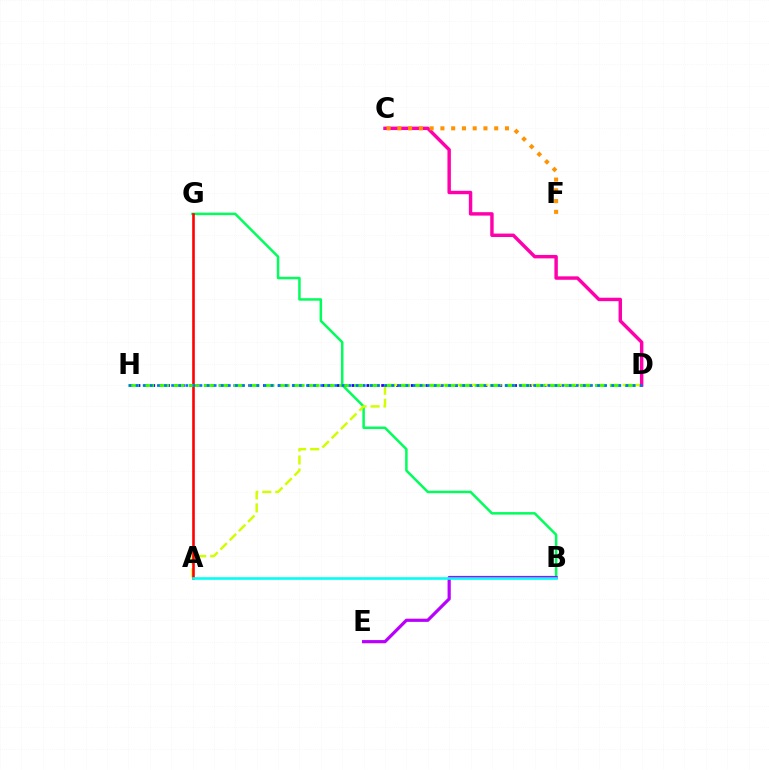{('B', 'G'): [{'color': '#00ff5c', 'line_style': 'solid', 'thickness': 1.8}], ('B', 'E'): [{'color': '#b900ff', 'line_style': 'solid', 'thickness': 2.3}], ('D', 'H'): [{'color': '#2500ff', 'line_style': 'dotted', 'thickness': 2.01}, {'color': '#3dff00', 'line_style': 'dashed', 'thickness': 2.04}, {'color': '#0074ff', 'line_style': 'dotted', 'thickness': 1.93}], ('A', 'D'): [{'color': '#d1ff00', 'line_style': 'dashed', 'thickness': 1.77}], ('A', 'G'): [{'color': '#ff0000', 'line_style': 'solid', 'thickness': 1.88}], ('C', 'D'): [{'color': '#ff00ac', 'line_style': 'solid', 'thickness': 2.47}], ('A', 'B'): [{'color': '#00fff6', 'line_style': 'solid', 'thickness': 1.86}], ('C', 'F'): [{'color': '#ff9400', 'line_style': 'dotted', 'thickness': 2.92}]}